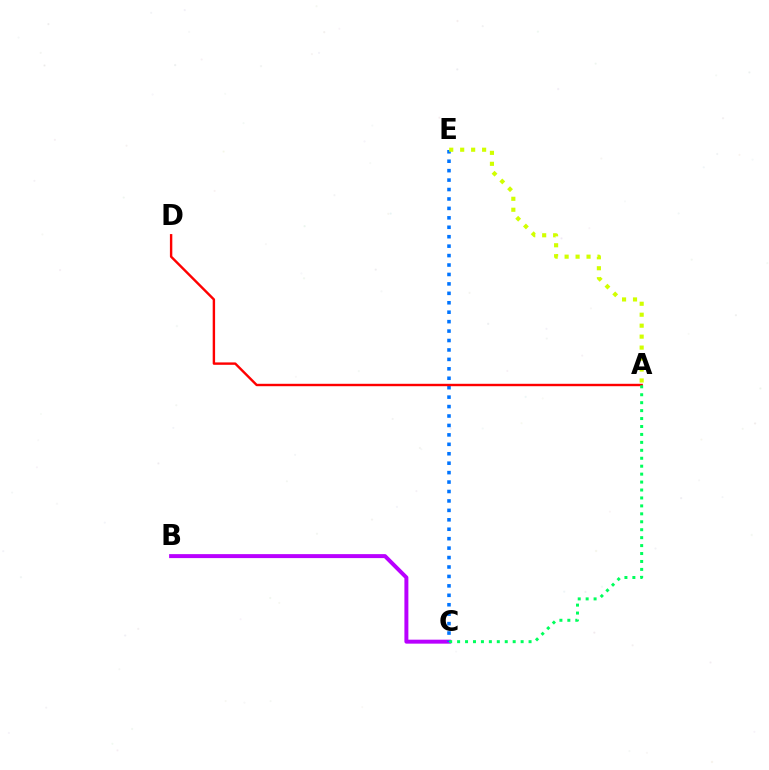{('B', 'C'): [{'color': '#b900ff', 'line_style': 'solid', 'thickness': 2.86}], ('C', 'E'): [{'color': '#0074ff', 'line_style': 'dotted', 'thickness': 2.56}], ('A', 'E'): [{'color': '#d1ff00', 'line_style': 'dotted', 'thickness': 2.98}], ('A', 'D'): [{'color': '#ff0000', 'line_style': 'solid', 'thickness': 1.73}], ('A', 'C'): [{'color': '#00ff5c', 'line_style': 'dotted', 'thickness': 2.16}]}